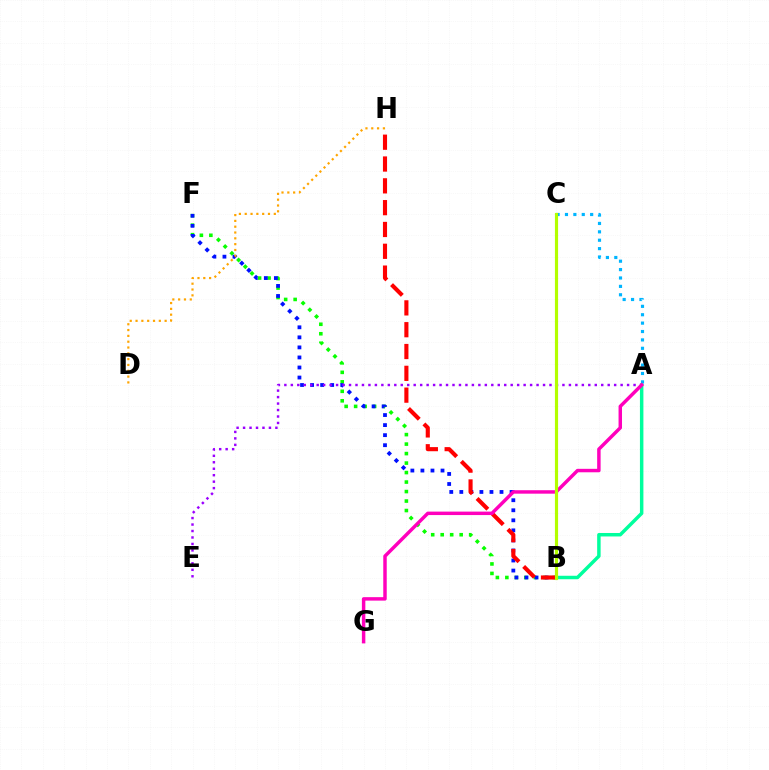{('A', 'B'): [{'color': '#00ff9d', 'line_style': 'solid', 'thickness': 2.5}], ('B', 'F'): [{'color': '#08ff00', 'line_style': 'dotted', 'thickness': 2.58}, {'color': '#0010ff', 'line_style': 'dotted', 'thickness': 2.73}], ('A', 'E'): [{'color': '#9b00ff', 'line_style': 'dotted', 'thickness': 1.76}], ('A', 'C'): [{'color': '#00b5ff', 'line_style': 'dotted', 'thickness': 2.28}], ('B', 'H'): [{'color': '#ff0000', 'line_style': 'dashed', 'thickness': 2.96}], ('A', 'G'): [{'color': '#ff00bd', 'line_style': 'solid', 'thickness': 2.49}], ('B', 'C'): [{'color': '#b3ff00', 'line_style': 'solid', 'thickness': 2.27}], ('D', 'H'): [{'color': '#ffa500', 'line_style': 'dotted', 'thickness': 1.58}]}